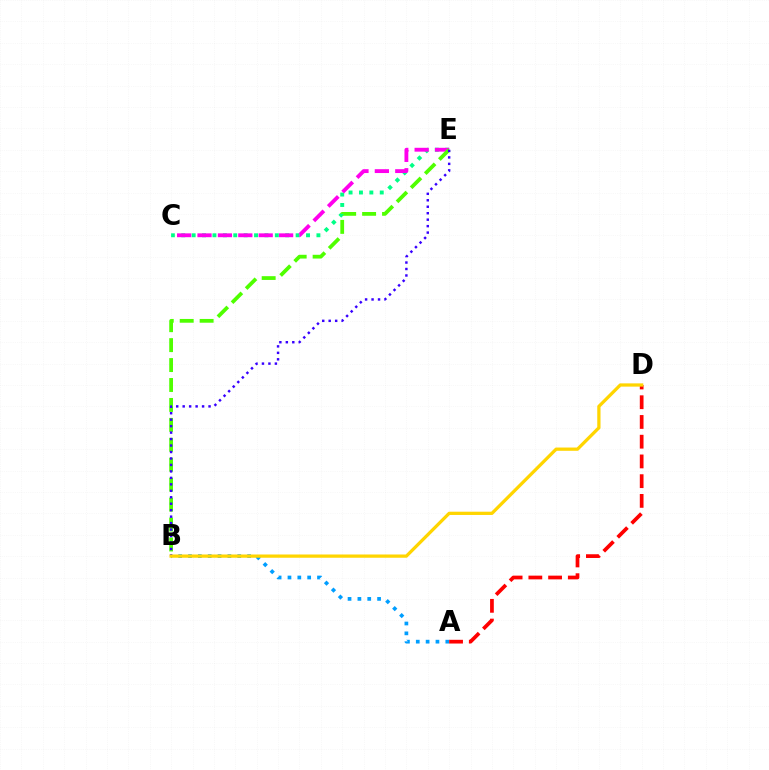{('C', 'E'): [{'color': '#00ff86', 'line_style': 'dotted', 'thickness': 2.82}, {'color': '#ff00ed', 'line_style': 'dashed', 'thickness': 2.77}], ('B', 'E'): [{'color': '#4fff00', 'line_style': 'dashed', 'thickness': 2.71}, {'color': '#3700ff', 'line_style': 'dotted', 'thickness': 1.76}], ('A', 'B'): [{'color': '#009eff', 'line_style': 'dotted', 'thickness': 2.68}], ('A', 'D'): [{'color': '#ff0000', 'line_style': 'dashed', 'thickness': 2.68}], ('B', 'D'): [{'color': '#ffd500', 'line_style': 'solid', 'thickness': 2.35}]}